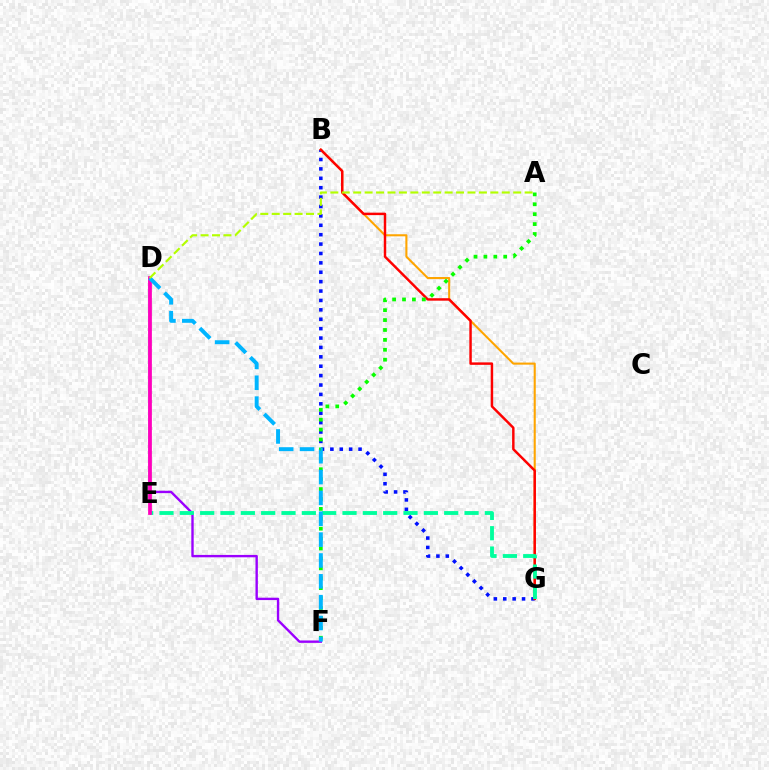{('B', 'G'): [{'color': '#0010ff', 'line_style': 'dotted', 'thickness': 2.55}, {'color': '#ffa500', 'line_style': 'solid', 'thickness': 1.5}, {'color': '#ff0000', 'line_style': 'solid', 'thickness': 1.77}], ('D', 'F'): [{'color': '#9b00ff', 'line_style': 'solid', 'thickness': 1.71}, {'color': '#00b5ff', 'line_style': 'dashed', 'thickness': 2.83}], ('E', 'G'): [{'color': '#00ff9d', 'line_style': 'dashed', 'thickness': 2.76}], ('D', 'E'): [{'color': '#ff00bd', 'line_style': 'solid', 'thickness': 2.7}], ('A', 'F'): [{'color': '#08ff00', 'line_style': 'dotted', 'thickness': 2.69}], ('A', 'D'): [{'color': '#b3ff00', 'line_style': 'dashed', 'thickness': 1.55}]}